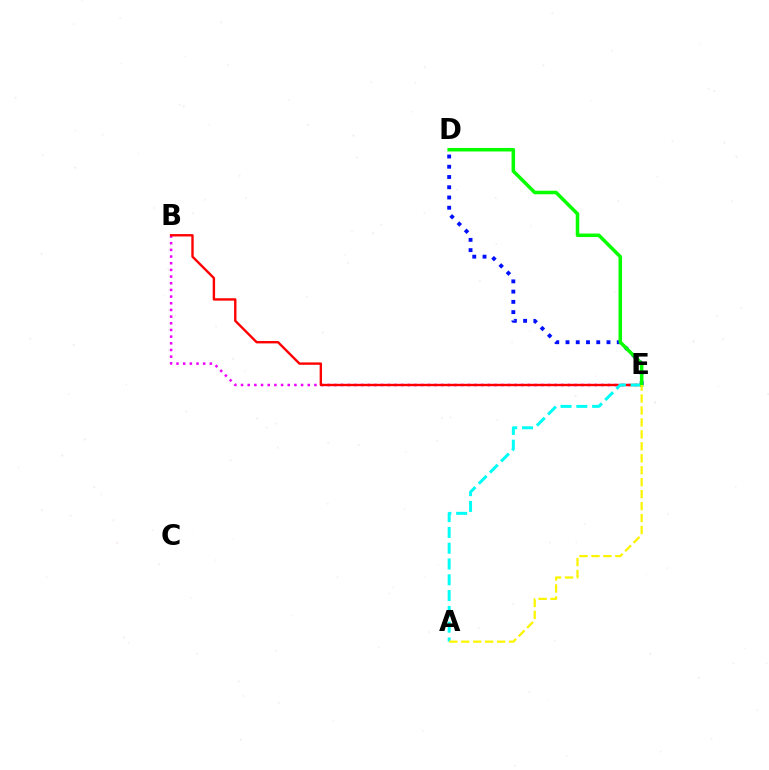{('D', 'E'): [{'color': '#0010ff', 'line_style': 'dotted', 'thickness': 2.78}, {'color': '#08ff00', 'line_style': 'solid', 'thickness': 2.54}], ('B', 'E'): [{'color': '#ee00ff', 'line_style': 'dotted', 'thickness': 1.81}, {'color': '#ff0000', 'line_style': 'solid', 'thickness': 1.72}], ('A', 'E'): [{'color': '#00fff6', 'line_style': 'dashed', 'thickness': 2.15}, {'color': '#fcf500', 'line_style': 'dashed', 'thickness': 1.62}]}